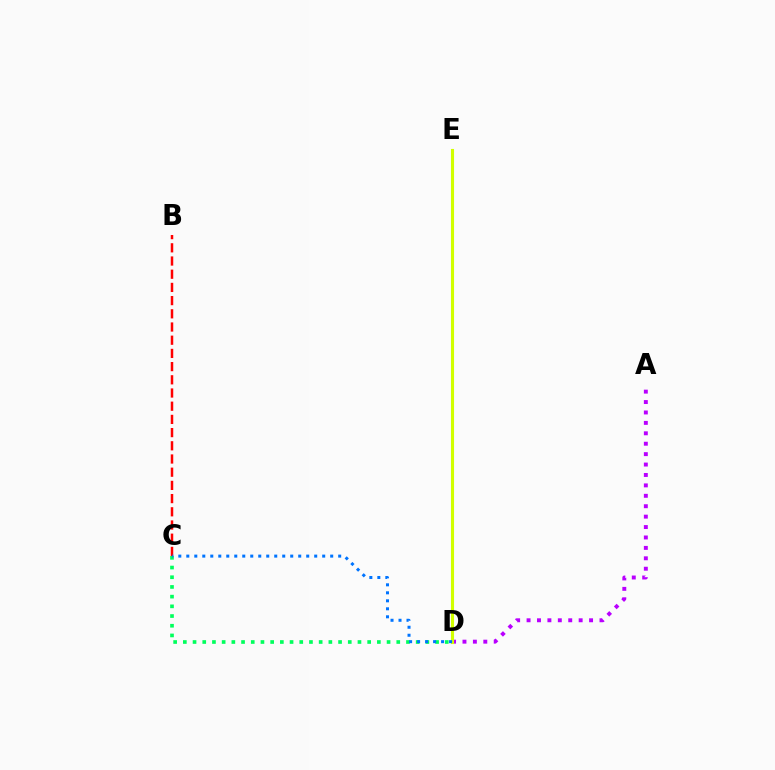{('B', 'C'): [{'color': '#ff0000', 'line_style': 'dashed', 'thickness': 1.79}], ('A', 'D'): [{'color': '#b900ff', 'line_style': 'dotted', 'thickness': 2.83}], ('C', 'D'): [{'color': '#00ff5c', 'line_style': 'dotted', 'thickness': 2.64}, {'color': '#0074ff', 'line_style': 'dotted', 'thickness': 2.17}], ('D', 'E'): [{'color': '#d1ff00', 'line_style': 'solid', 'thickness': 2.24}]}